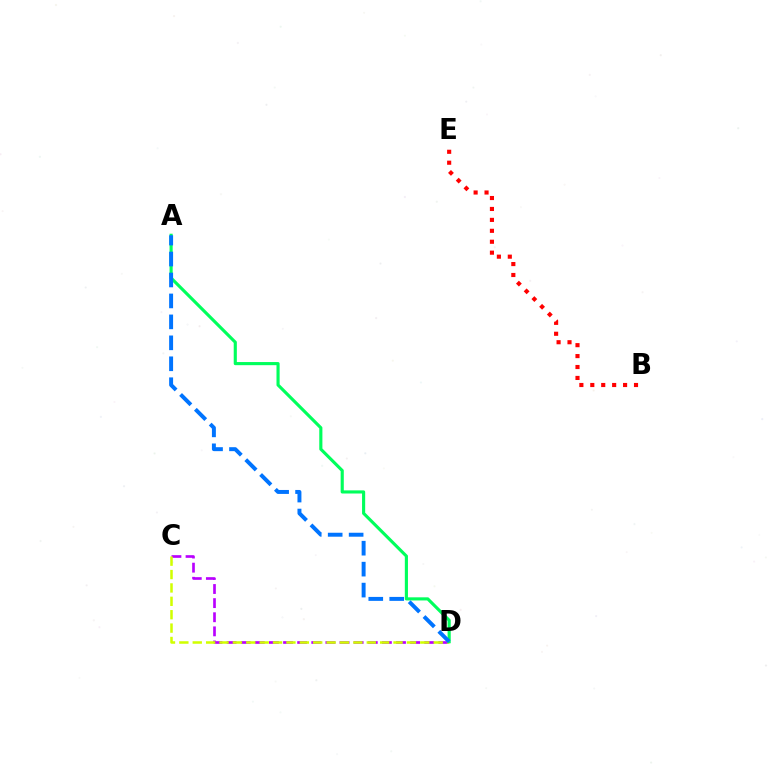{('C', 'D'): [{'color': '#b900ff', 'line_style': 'dashed', 'thickness': 1.92}, {'color': '#d1ff00', 'line_style': 'dashed', 'thickness': 1.82}], ('A', 'D'): [{'color': '#00ff5c', 'line_style': 'solid', 'thickness': 2.25}, {'color': '#0074ff', 'line_style': 'dashed', 'thickness': 2.85}], ('B', 'E'): [{'color': '#ff0000', 'line_style': 'dotted', 'thickness': 2.97}]}